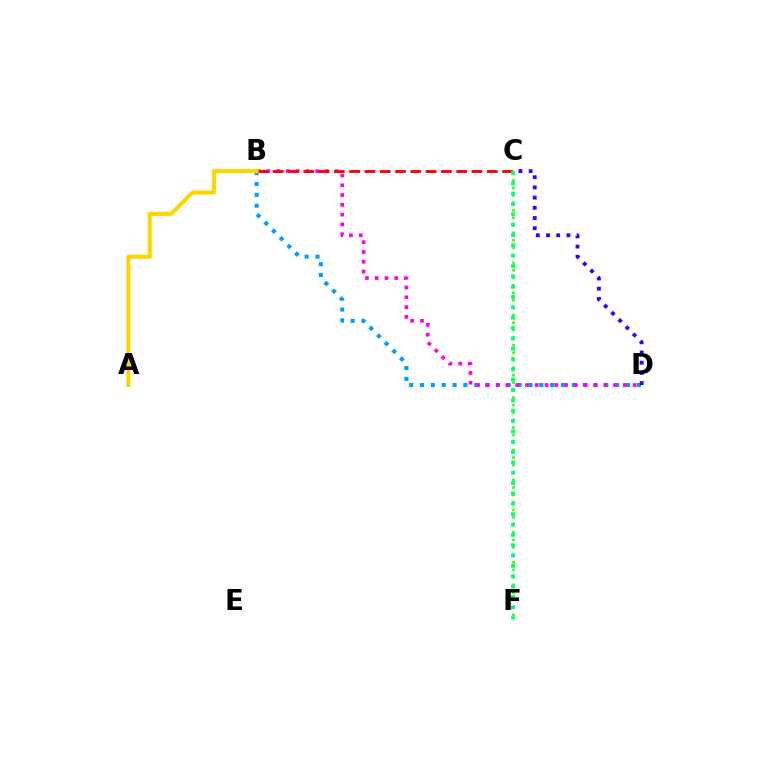{('B', 'D'): [{'color': '#009eff', 'line_style': 'dotted', 'thickness': 2.95}, {'color': '#ff00ed', 'line_style': 'dotted', 'thickness': 2.66}], ('B', 'C'): [{'color': '#ff0000', 'line_style': 'dashed', 'thickness': 2.08}], ('C', 'D'): [{'color': '#3700ff', 'line_style': 'dotted', 'thickness': 2.77}], ('A', 'B'): [{'color': '#ffd500', 'line_style': 'solid', 'thickness': 2.97}], ('C', 'F'): [{'color': '#4fff00', 'line_style': 'dotted', 'thickness': 2.04}, {'color': '#00ff86', 'line_style': 'dotted', 'thickness': 2.81}]}